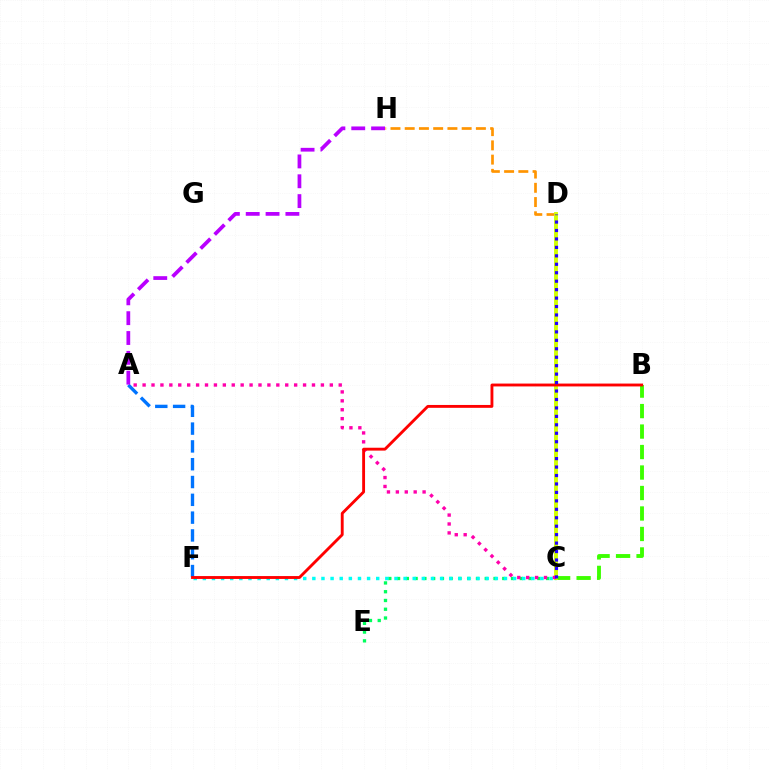{('C', 'E'): [{'color': '#00ff5c', 'line_style': 'dotted', 'thickness': 2.38}], ('D', 'H'): [{'color': '#ff9400', 'line_style': 'dashed', 'thickness': 1.93}], ('B', 'C'): [{'color': '#3dff00', 'line_style': 'dashed', 'thickness': 2.78}], ('C', 'D'): [{'color': '#d1ff00', 'line_style': 'solid', 'thickness': 2.79}, {'color': '#2500ff', 'line_style': 'dotted', 'thickness': 2.3}], ('A', 'F'): [{'color': '#0074ff', 'line_style': 'dashed', 'thickness': 2.42}], ('C', 'F'): [{'color': '#00fff6', 'line_style': 'dotted', 'thickness': 2.48}], ('A', 'C'): [{'color': '#ff00ac', 'line_style': 'dotted', 'thickness': 2.42}], ('B', 'F'): [{'color': '#ff0000', 'line_style': 'solid', 'thickness': 2.06}], ('A', 'H'): [{'color': '#b900ff', 'line_style': 'dashed', 'thickness': 2.7}]}